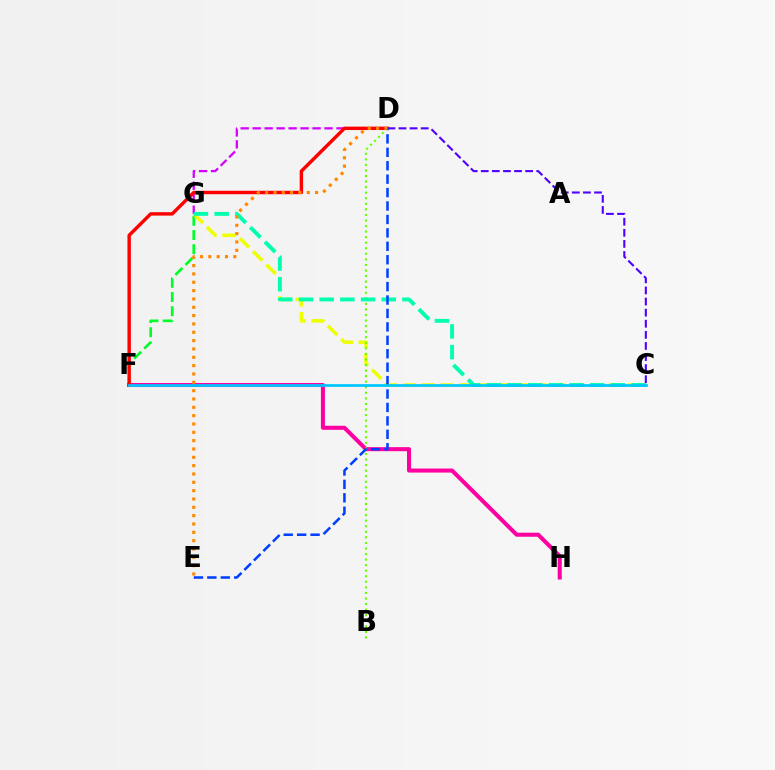{('F', 'G'): [{'color': '#00ff27', 'line_style': 'dashed', 'thickness': 1.93}], ('F', 'H'): [{'color': '#ff00a0', 'line_style': 'solid', 'thickness': 2.91}], ('D', 'G'): [{'color': '#d600ff', 'line_style': 'dashed', 'thickness': 1.63}], ('C', 'G'): [{'color': '#eeff00', 'line_style': 'dashed', 'thickness': 2.54}, {'color': '#00ffaf', 'line_style': 'dashed', 'thickness': 2.81}], ('B', 'D'): [{'color': '#66ff00', 'line_style': 'dotted', 'thickness': 1.51}], ('D', 'F'): [{'color': '#ff0000', 'line_style': 'solid', 'thickness': 2.46}], ('C', 'D'): [{'color': '#4f00ff', 'line_style': 'dashed', 'thickness': 1.51}], ('D', 'E'): [{'color': '#003fff', 'line_style': 'dashed', 'thickness': 1.82}, {'color': '#ff8800', 'line_style': 'dotted', 'thickness': 2.26}], ('C', 'F'): [{'color': '#00c7ff', 'line_style': 'solid', 'thickness': 1.96}]}